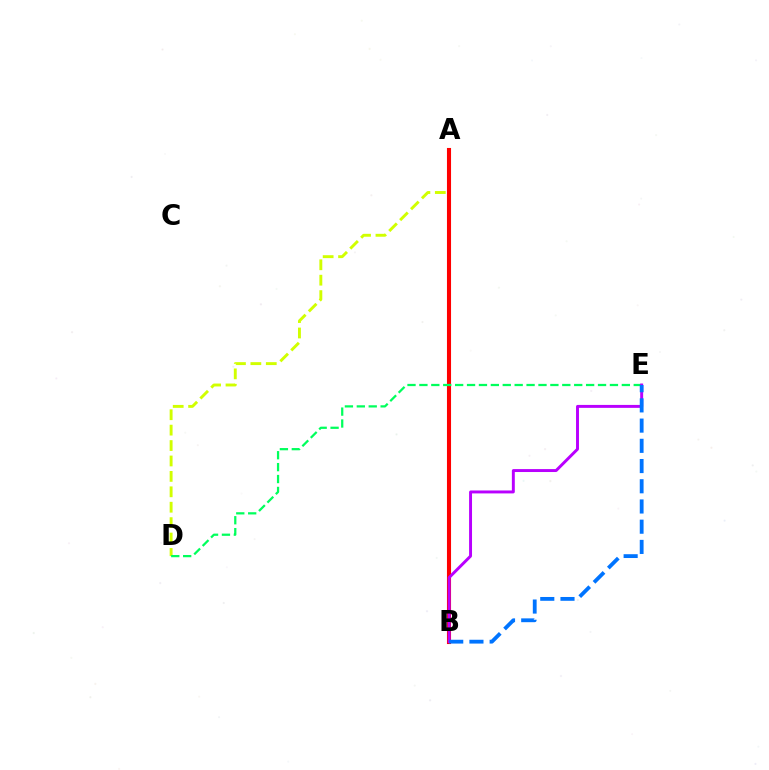{('A', 'D'): [{'color': '#d1ff00', 'line_style': 'dashed', 'thickness': 2.09}], ('A', 'B'): [{'color': '#ff0000', 'line_style': 'solid', 'thickness': 2.94}], ('D', 'E'): [{'color': '#00ff5c', 'line_style': 'dashed', 'thickness': 1.62}], ('B', 'E'): [{'color': '#b900ff', 'line_style': 'solid', 'thickness': 2.12}, {'color': '#0074ff', 'line_style': 'dashed', 'thickness': 2.75}]}